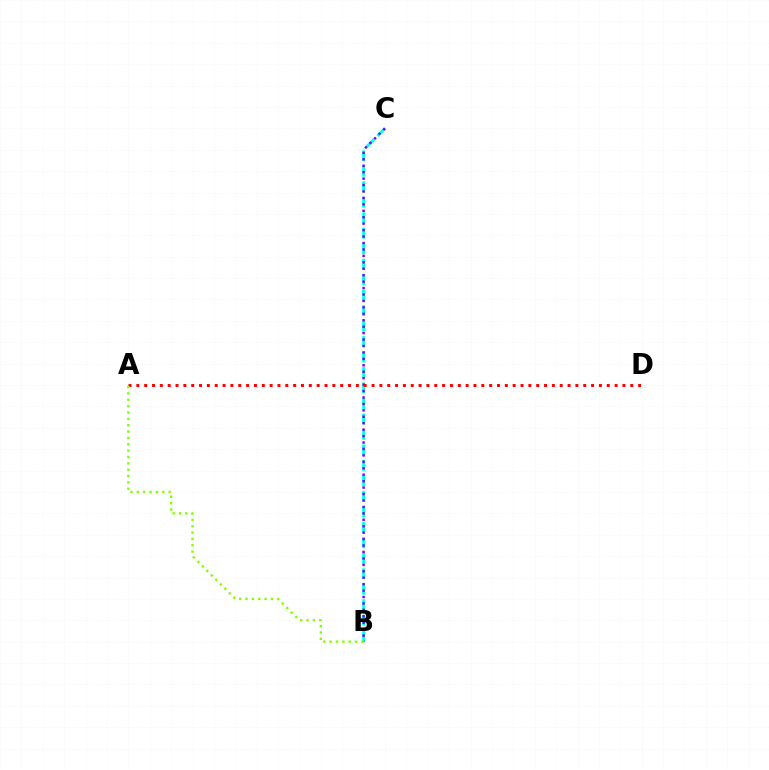{('B', 'C'): [{'color': '#00fff6', 'line_style': 'dashed', 'thickness': 2.1}, {'color': '#7200ff', 'line_style': 'dotted', 'thickness': 1.75}], ('A', 'D'): [{'color': '#ff0000', 'line_style': 'dotted', 'thickness': 2.13}], ('A', 'B'): [{'color': '#84ff00', 'line_style': 'dotted', 'thickness': 1.73}]}